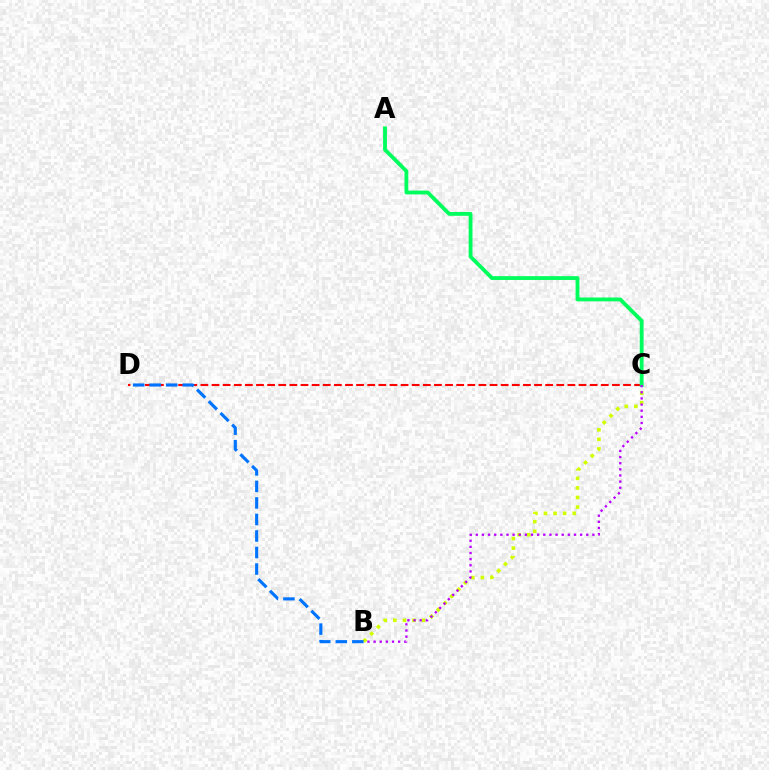{('B', 'C'): [{'color': '#d1ff00', 'line_style': 'dotted', 'thickness': 2.6}, {'color': '#b900ff', 'line_style': 'dotted', 'thickness': 1.67}], ('C', 'D'): [{'color': '#ff0000', 'line_style': 'dashed', 'thickness': 1.51}], ('B', 'D'): [{'color': '#0074ff', 'line_style': 'dashed', 'thickness': 2.25}], ('A', 'C'): [{'color': '#00ff5c', 'line_style': 'solid', 'thickness': 2.76}]}